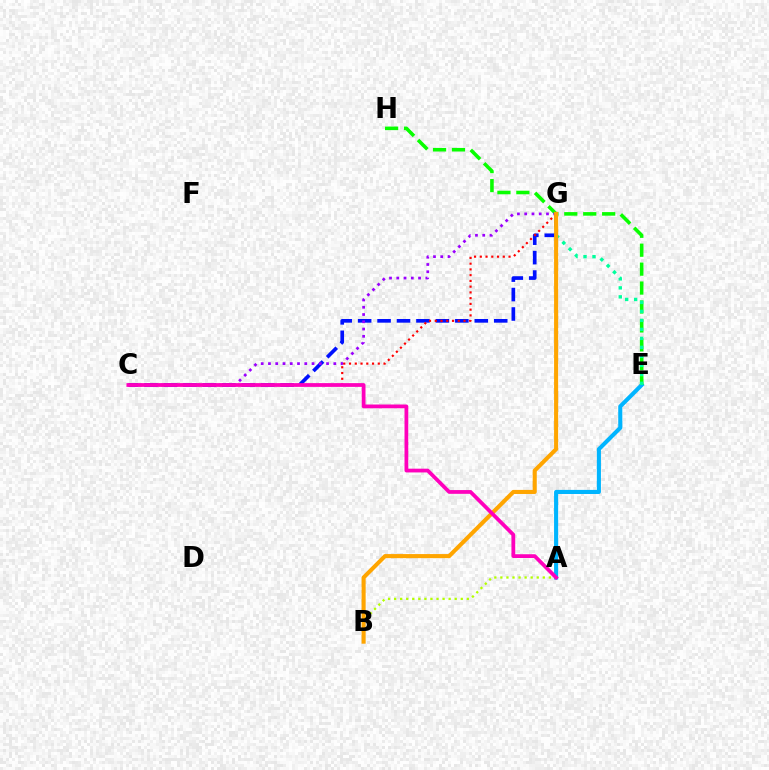{('C', 'G'): [{'color': '#0010ff', 'line_style': 'dashed', 'thickness': 2.64}, {'color': '#9b00ff', 'line_style': 'dotted', 'thickness': 1.97}, {'color': '#ff0000', 'line_style': 'dotted', 'thickness': 1.56}], ('A', 'E'): [{'color': '#00b5ff', 'line_style': 'solid', 'thickness': 2.95}], ('E', 'H'): [{'color': '#08ff00', 'line_style': 'dashed', 'thickness': 2.57}], ('E', 'G'): [{'color': '#00ff9d', 'line_style': 'dotted', 'thickness': 2.44}], ('A', 'B'): [{'color': '#b3ff00', 'line_style': 'dotted', 'thickness': 1.65}], ('B', 'G'): [{'color': '#ffa500', 'line_style': 'solid', 'thickness': 2.93}], ('A', 'C'): [{'color': '#ff00bd', 'line_style': 'solid', 'thickness': 2.71}]}